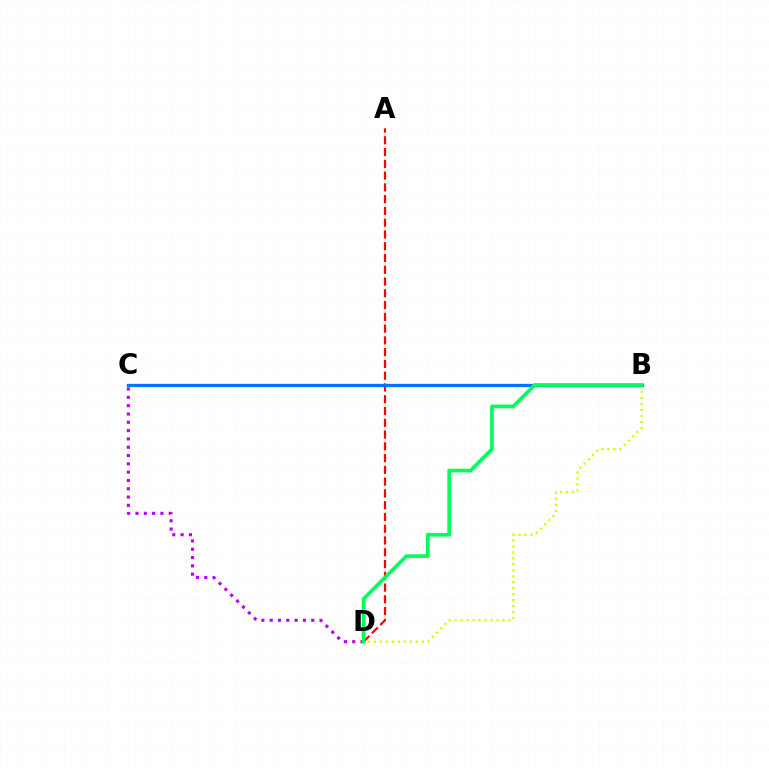{('A', 'D'): [{'color': '#ff0000', 'line_style': 'dashed', 'thickness': 1.6}], ('C', 'D'): [{'color': '#b900ff', 'line_style': 'dotted', 'thickness': 2.26}], ('B', 'D'): [{'color': '#d1ff00', 'line_style': 'dotted', 'thickness': 1.62}, {'color': '#00ff5c', 'line_style': 'solid', 'thickness': 2.66}], ('B', 'C'): [{'color': '#0074ff', 'line_style': 'solid', 'thickness': 2.36}]}